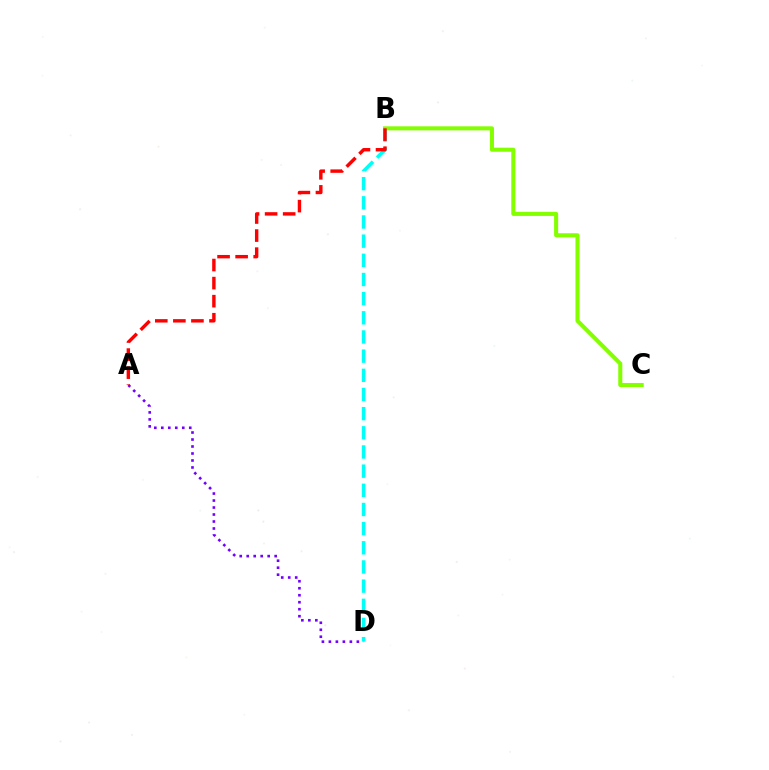{('B', 'D'): [{'color': '#00fff6', 'line_style': 'dashed', 'thickness': 2.6}], ('B', 'C'): [{'color': '#84ff00', 'line_style': 'solid', 'thickness': 2.93}], ('A', 'D'): [{'color': '#7200ff', 'line_style': 'dotted', 'thickness': 1.9}], ('A', 'B'): [{'color': '#ff0000', 'line_style': 'dashed', 'thickness': 2.45}]}